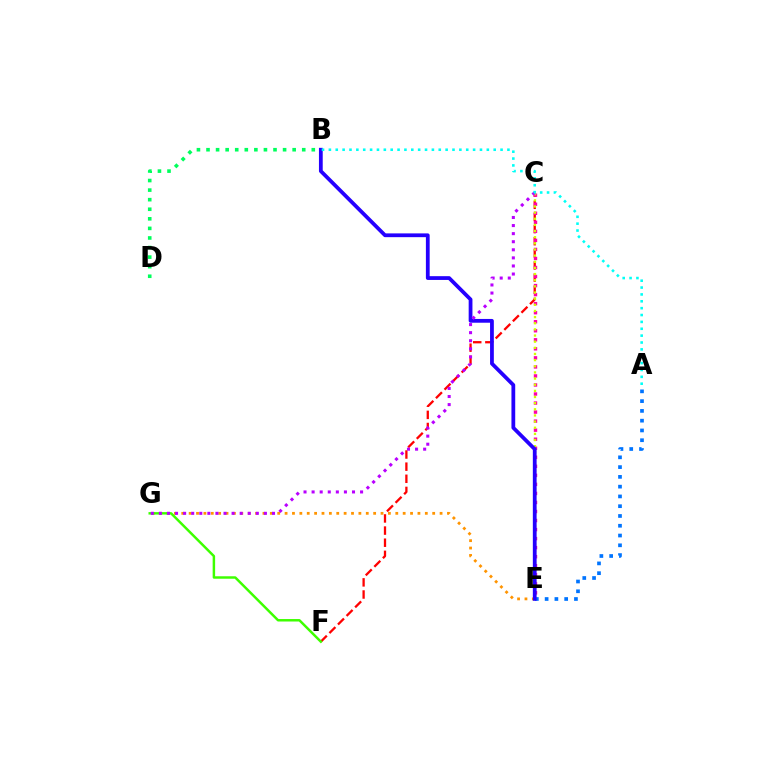{('C', 'F'): [{'color': '#ff0000', 'line_style': 'dashed', 'thickness': 1.65}], ('A', 'E'): [{'color': '#0074ff', 'line_style': 'dotted', 'thickness': 2.66}], ('C', 'E'): [{'color': '#ff00ac', 'line_style': 'dotted', 'thickness': 2.46}, {'color': '#d1ff00', 'line_style': 'dotted', 'thickness': 1.67}], ('E', 'G'): [{'color': '#ff9400', 'line_style': 'dotted', 'thickness': 2.01}], ('B', 'D'): [{'color': '#00ff5c', 'line_style': 'dotted', 'thickness': 2.6}], ('F', 'G'): [{'color': '#3dff00', 'line_style': 'solid', 'thickness': 1.78}], ('B', 'E'): [{'color': '#2500ff', 'line_style': 'solid', 'thickness': 2.72}], ('C', 'G'): [{'color': '#b900ff', 'line_style': 'dotted', 'thickness': 2.2}], ('A', 'B'): [{'color': '#00fff6', 'line_style': 'dotted', 'thickness': 1.87}]}